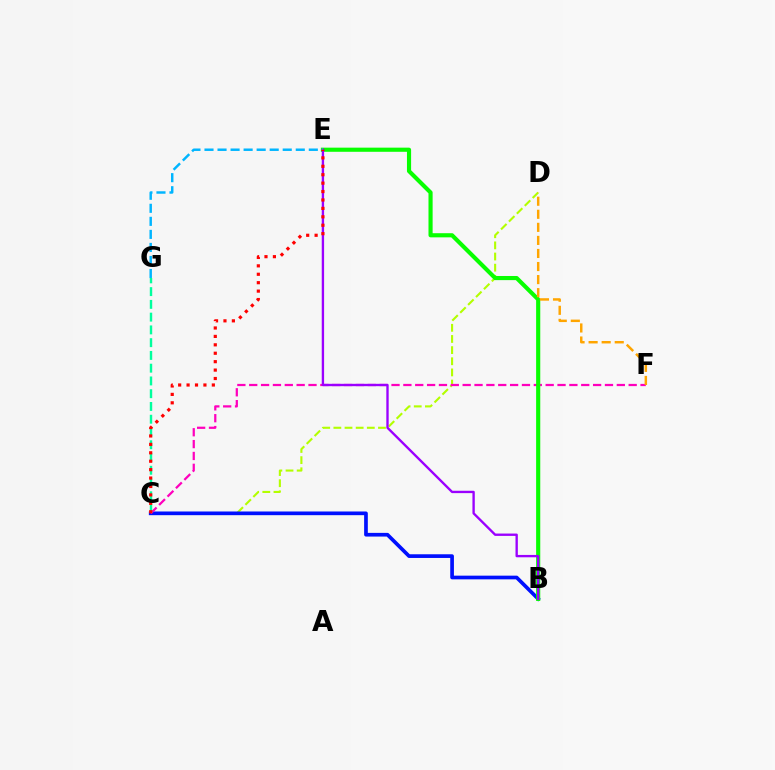{('C', 'D'): [{'color': '#b3ff00', 'line_style': 'dashed', 'thickness': 1.51}], ('B', 'C'): [{'color': '#0010ff', 'line_style': 'solid', 'thickness': 2.66}], ('C', 'F'): [{'color': '#ff00bd', 'line_style': 'dashed', 'thickness': 1.61}], ('B', 'E'): [{'color': '#08ff00', 'line_style': 'solid', 'thickness': 2.98}, {'color': '#9b00ff', 'line_style': 'solid', 'thickness': 1.69}], ('D', 'F'): [{'color': '#ffa500', 'line_style': 'dashed', 'thickness': 1.77}], ('E', 'G'): [{'color': '#00b5ff', 'line_style': 'dashed', 'thickness': 1.77}], ('C', 'G'): [{'color': '#00ff9d', 'line_style': 'dashed', 'thickness': 1.73}], ('C', 'E'): [{'color': '#ff0000', 'line_style': 'dotted', 'thickness': 2.29}]}